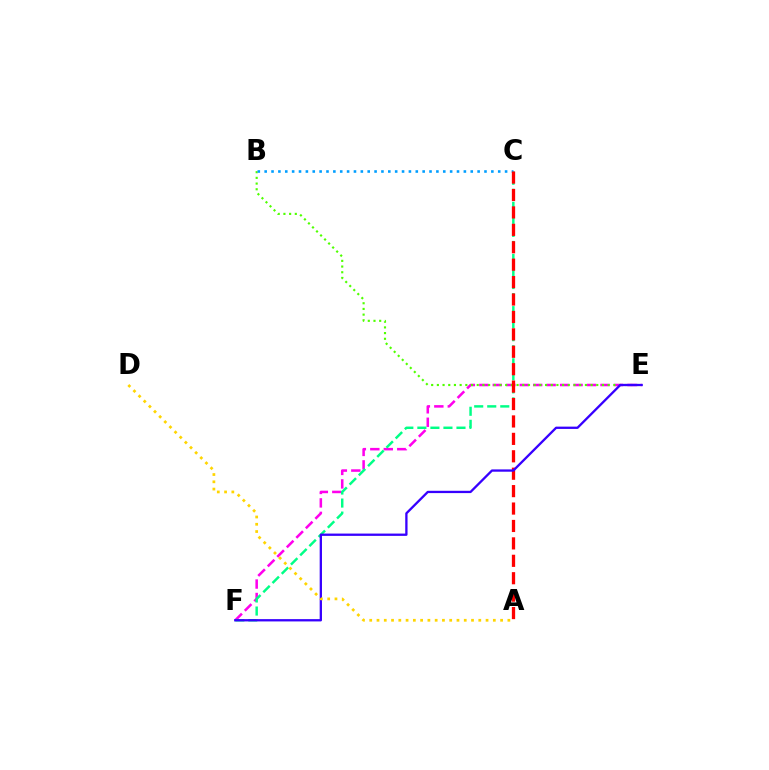{('E', 'F'): [{'color': '#ff00ed', 'line_style': 'dashed', 'thickness': 1.83}, {'color': '#3700ff', 'line_style': 'solid', 'thickness': 1.66}], ('B', 'E'): [{'color': '#4fff00', 'line_style': 'dotted', 'thickness': 1.55}], ('C', 'F'): [{'color': '#00ff86', 'line_style': 'dashed', 'thickness': 1.77}], ('B', 'C'): [{'color': '#009eff', 'line_style': 'dotted', 'thickness': 1.87}], ('A', 'C'): [{'color': '#ff0000', 'line_style': 'dashed', 'thickness': 2.37}], ('A', 'D'): [{'color': '#ffd500', 'line_style': 'dotted', 'thickness': 1.98}]}